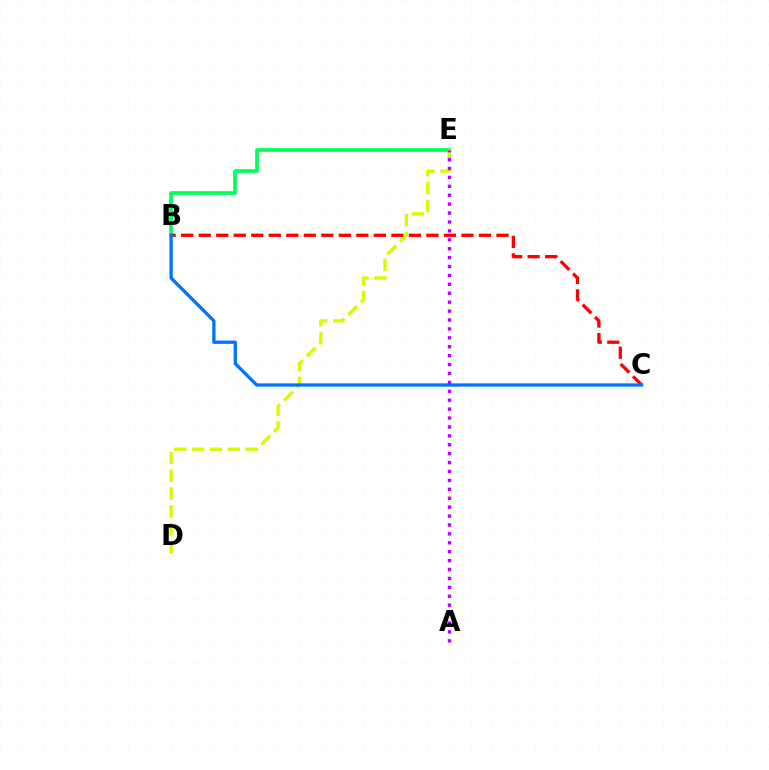{('B', 'E'): [{'color': '#00ff5c', 'line_style': 'solid', 'thickness': 2.65}], ('D', 'E'): [{'color': '#d1ff00', 'line_style': 'dashed', 'thickness': 2.42}], ('B', 'C'): [{'color': '#ff0000', 'line_style': 'dashed', 'thickness': 2.38}, {'color': '#0074ff', 'line_style': 'solid', 'thickness': 2.38}], ('A', 'E'): [{'color': '#b900ff', 'line_style': 'dotted', 'thickness': 2.42}]}